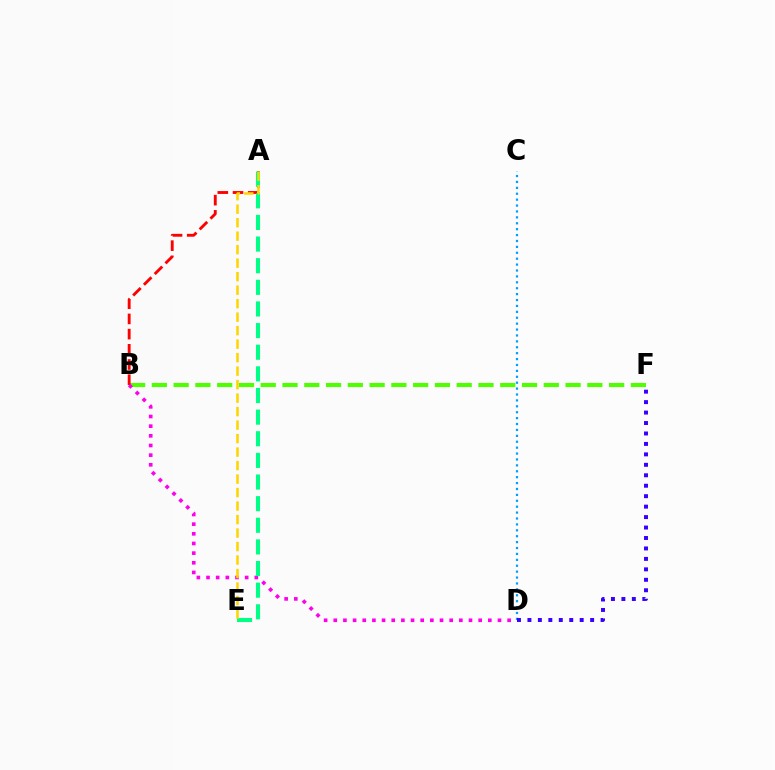{('B', 'F'): [{'color': '#4fff00', 'line_style': 'dashed', 'thickness': 2.96}], ('C', 'D'): [{'color': '#009eff', 'line_style': 'dotted', 'thickness': 1.6}], ('A', 'B'): [{'color': '#ff0000', 'line_style': 'dashed', 'thickness': 2.06}], ('B', 'D'): [{'color': '#ff00ed', 'line_style': 'dotted', 'thickness': 2.62}], ('A', 'E'): [{'color': '#00ff86', 'line_style': 'dashed', 'thickness': 2.94}, {'color': '#ffd500', 'line_style': 'dashed', 'thickness': 1.83}], ('D', 'F'): [{'color': '#3700ff', 'line_style': 'dotted', 'thickness': 2.84}]}